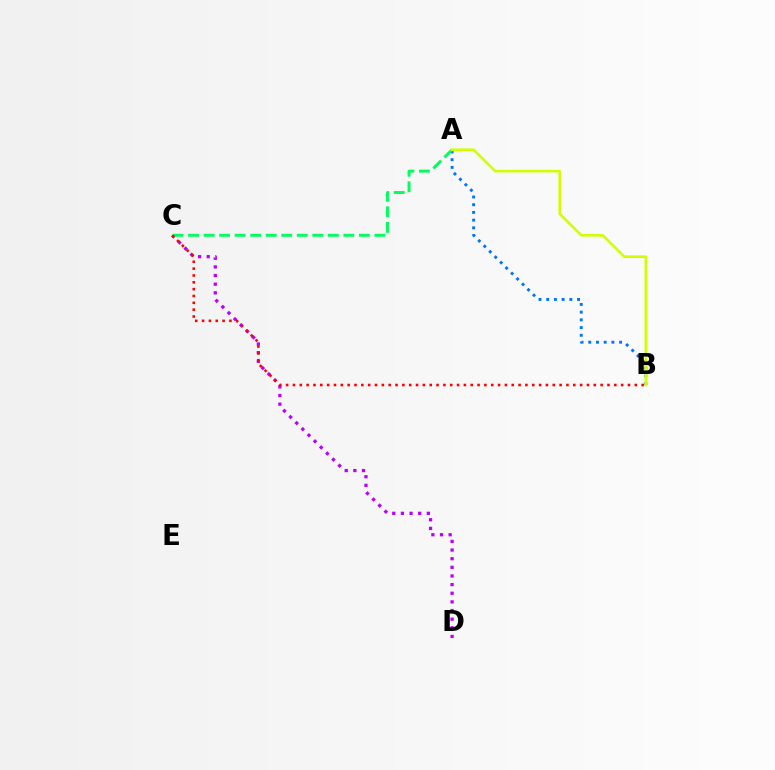{('A', 'B'): [{'color': '#0074ff', 'line_style': 'dotted', 'thickness': 2.1}, {'color': '#d1ff00', 'line_style': 'solid', 'thickness': 1.88}], ('C', 'D'): [{'color': '#b900ff', 'line_style': 'dotted', 'thickness': 2.35}], ('A', 'C'): [{'color': '#00ff5c', 'line_style': 'dashed', 'thickness': 2.11}], ('B', 'C'): [{'color': '#ff0000', 'line_style': 'dotted', 'thickness': 1.86}]}